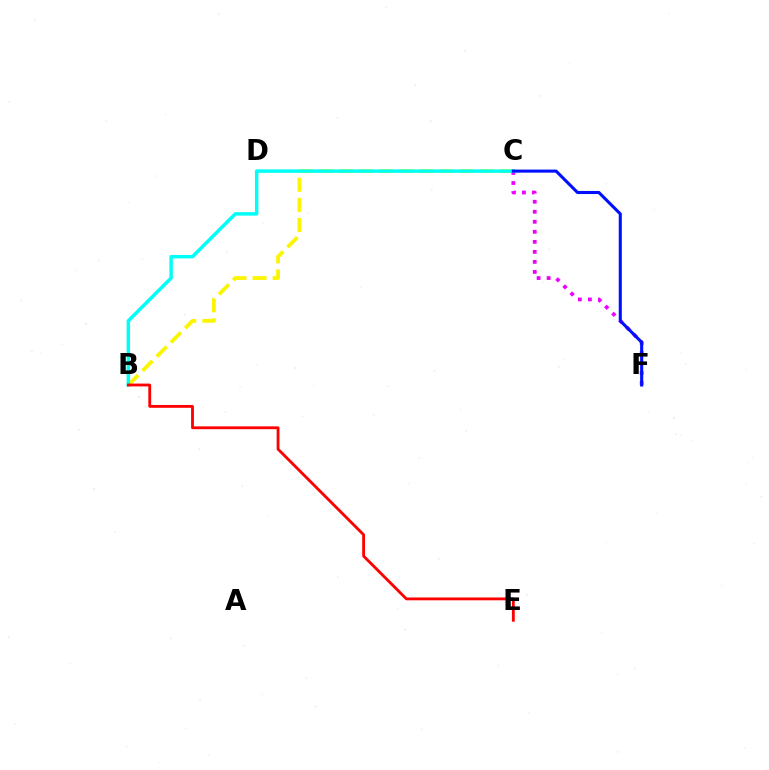{('B', 'C'): [{'color': '#fcf500', 'line_style': 'dashed', 'thickness': 2.73}, {'color': '#00fff6', 'line_style': 'solid', 'thickness': 2.49}], ('C', 'D'): [{'color': '#08ff00', 'line_style': 'dotted', 'thickness': 1.52}], ('C', 'F'): [{'color': '#ee00ff', 'line_style': 'dotted', 'thickness': 2.72}, {'color': '#0010ff', 'line_style': 'solid', 'thickness': 2.22}], ('B', 'E'): [{'color': '#ff0000', 'line_style': 'solid', 'thickness': 2.03}]}